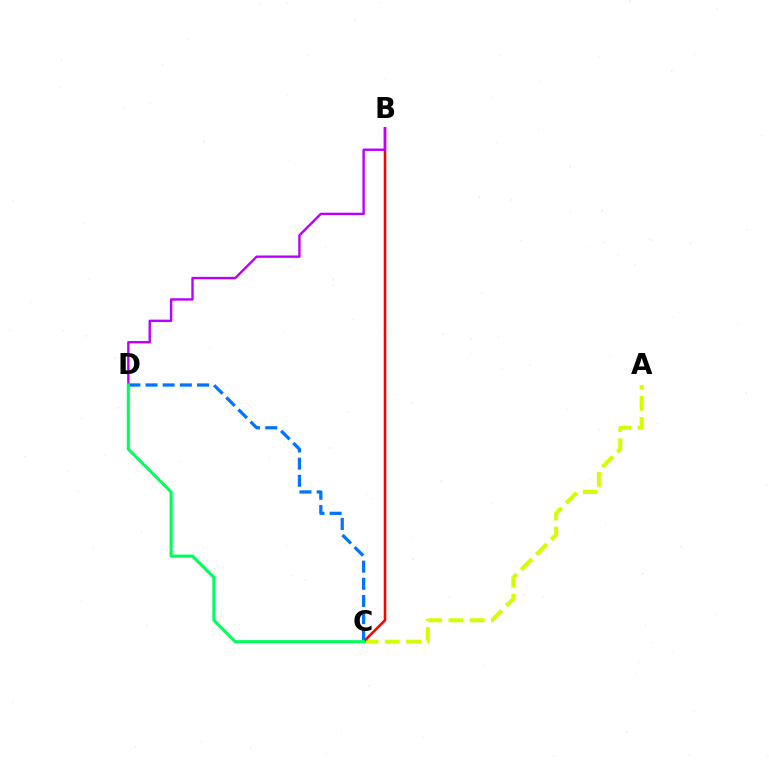{('A', 'C'): [{'color': '#d1ff00', 'line_style': 'dashed', 'thickness': 2.89}], ('B', 'C'): [{'color': '#ff0000', 'line_style': 'solid', 'thickness': 1.84}], ('C', 'D'): [{'color': '#0074ff', 'line_style': 'dashed', 'thickness': 2.33}, {'color': '#00ff5c', 'line_style': 'solid', 'thickness': 2.21}], ('B', 'D'): [{'color': '#b900ff', 'line_style': 'solid', 'thickness': 1.72}]}